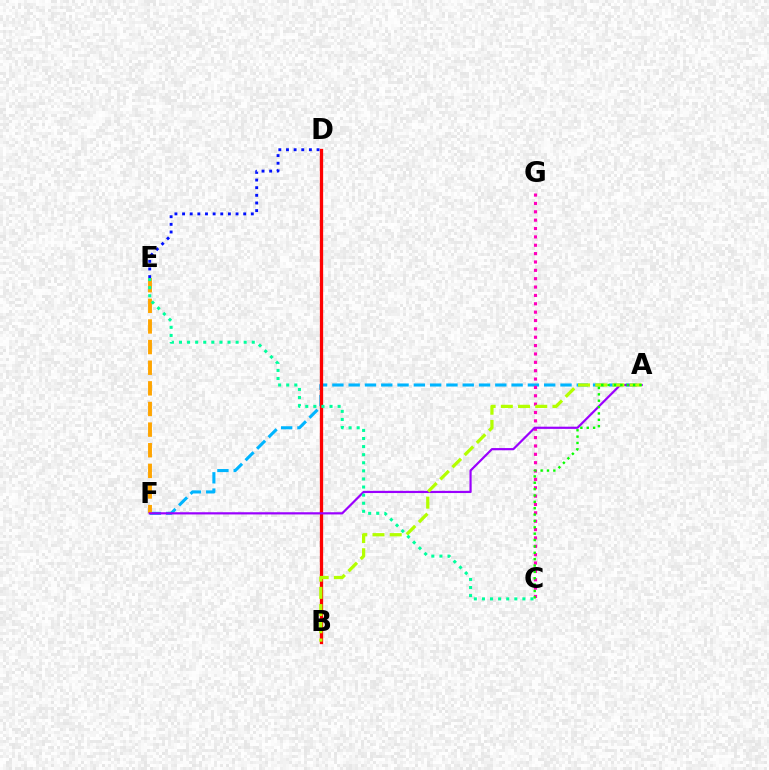{('A', 'F'): [{'color': '#00b5ff', 'line_style': 'dashed', 'thickness': 2.21}, {'color': '#9b00ff', 'line_style': 'solid', 'thickness': 1.58}], ('E', 'F'): [{'color': '#ffa500', 'line_style': 'dashed', 'thickness': 2.8}], ('C', 'G'): [{'color': '#ff00bd', 'line_style': 'dotted', 'thickness': 2.27}], ('B', 'D'): [{'color': '#ff0000', 'line_style': 'solid', 'thickness': 2.37}], ('A', 'B'): [{'color': '#b3ff00', 'line_style': 'dashed', 'thickness': 2.34}], ('A', 'C'): [{'color': '#08ff00', 'line_style': 'dotted', 'thickness': 1.73}], ('C', 'E'): [{'color': '#00ff9d', 'line_style': 'dotted', 'thickness': 2.2}], ('D', 'E'): [{'color': '#0010ff', 'line_style': 'dotted', 'thickness': 2.08}]}